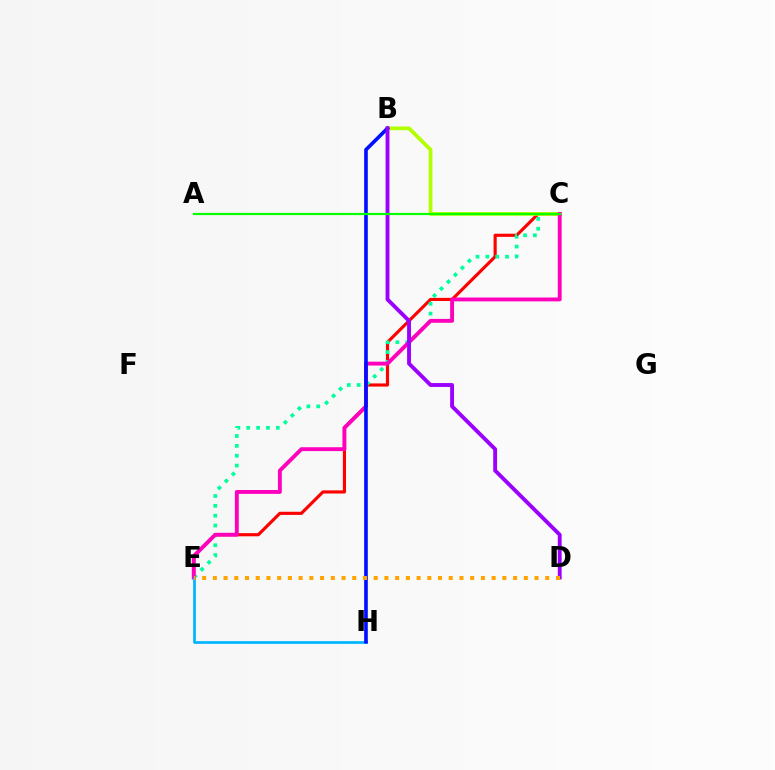{('C', 'E'): [{'color': '#ff0000', 'line_style': 'solid', 'thickness': 2.26}, {'color': '#00ff9d', 'line_style': 'dotted', 'thickness': 2.68}, {'color': '#ff00bd', 'line_style': 'solid', 'thickness': 2.79}], ('B', 'C'): [{'color': '#b3ff00', 'line_style': 'solid', 'thickness': 2.69}], ('E', 'H'): [{'color': '#00b5ff', 'line_style': 'solid', 'thickness': 1.95}], ('B', 'H'): [{'color': '#0010ff', 'line_style': 'solid', 'thickness': 2.63}], ('B', 'D'): [{'color': '#9b00ff', 'line_style': 'solid', 'thickness': 2.78}], ('A', 'C'): [{'color': '#08ff00', 'line_style': 'solid', 'thickness': 1.58}], ('D', 'E'): [{'color': '#ffa500', 'line_style': 'dotted', 'thickness': 2.91}]}